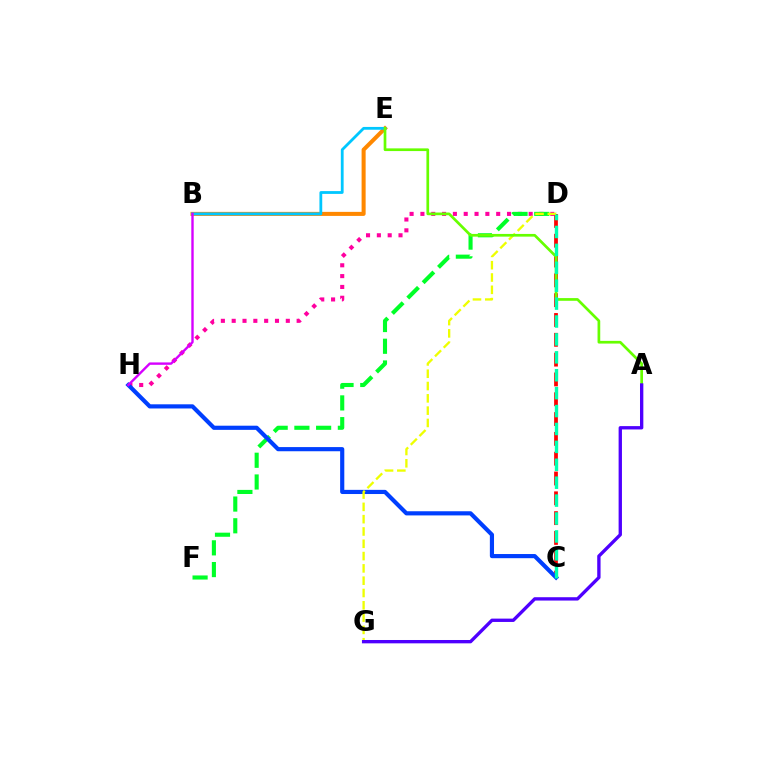{('D', 'H'): [{'color': '#ff00a0', 'line_style': 'dotted', 'thickness': 2.94}], ('B', 'E'): [{'color': '#ff8800', 'line_style': 'solid', 'thickness': 2.91}, {'color': '#00c7ff', 'line_style': 'solid', 'thickness': 2.01}], ('D', 'F'): [{'color': '#00ff27', 'line_style': 'dashed', 'thickness': 2.95}], ('C', 'D'): [{'color': '#ff0000', 'line_style': 'dashed', 'thickness': 2.69}, {'color': '#00ffaf', 'line_style': 'dashed', 'thickness': 2.43}], ('C', 'H'): [{'color': '#003fff', 'line_style': 'solid', 'thickness': 2.99}], ('D', 'G'): [{'color': '#eeff00', 'line_style': 'dashed', 'thickness': 1.67}], ('A', 'E'): [{'color': '#66ff00', 'line_style': 'solid', 'thickness': 1.94}], ('A', 'G'): [{'color': '#4f00ff', 'line_style': 'solid', 'thickness': 2.41}], ('B', 'H'): [{'color': '#d600ff', 'line_style': 'solid', 'thickness': 1.72}]}